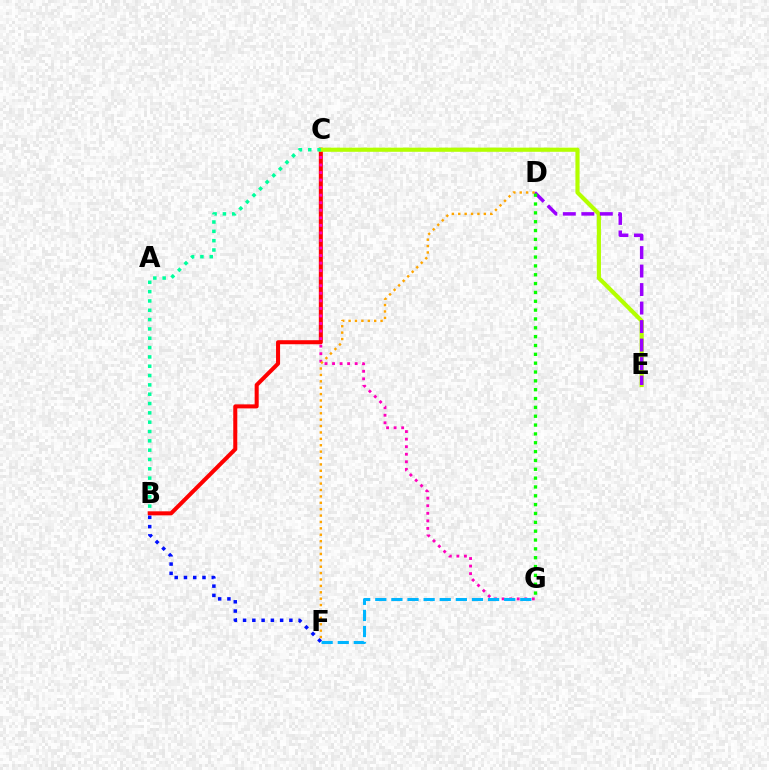{('B', 'C'): [{'color': '#ff0000', 'line_style': 'solid', 'thickness': 2.91}, {'color': '#00ff9d', 'line_style': 'dotted', 'thickness': 2.53}], ('C', 'G'): [{'color': '#ff00bd', 'line_style': 'dotted', 'thickness': 2.05}], ('B', 'F'): [{'color': '#0010ff', 'line_style': 'dotted', 'thickness': 2.52}], ('C', 'E'): [{'color': '#b3ff00', 'line_style': 'solid', 'thickness': 2.99}], ('F', 'G'): [{'color': '#00b5ff', 'line_style': 'dashed', 'thickness': 2.19}], ('D', 'E'): [{'color': '#9b00ff', 'line_style': 'dashed', 'thickness': 2.51}], ('D', 'G'): [{'color': '#08ff00', 'line_style': 'dotted', 'thickness': 2.4}], ('D', 'F'): [{'color': '#ffa500', 'line_style': 'dotted', 'thickness': 1.74}]}